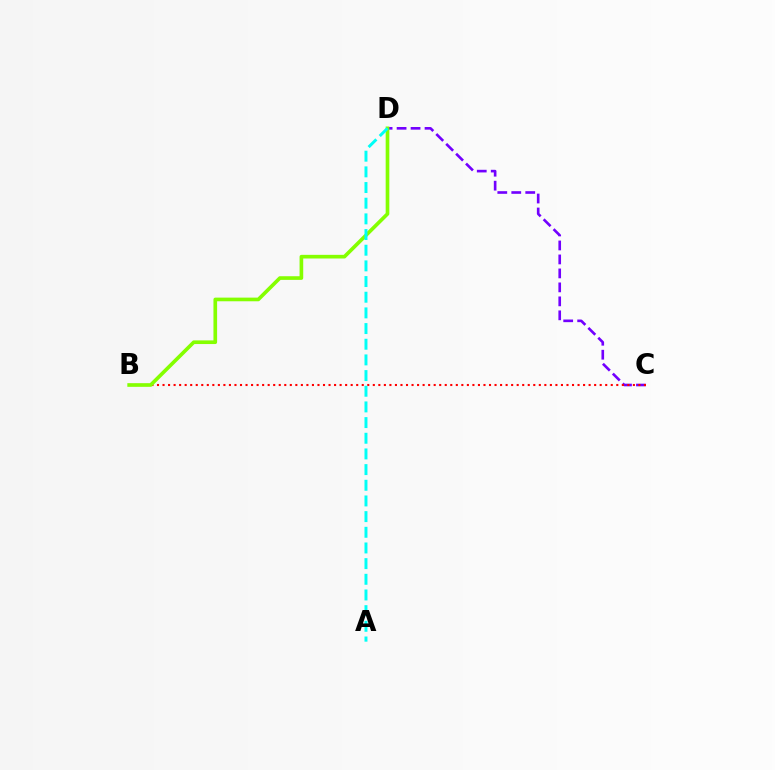{('C', 'D'): [{'color': '#7200ff', 'line_style': 'dashed', 'thickness': 1.9}], ('B', 'C'): [{'color': '#ff0000', 'line_style': 'dotted', 'thickness': 1.5}], ('B', 'D'): [{'color': '#84ff00', 'line_style': 'solid', 'thickness': 2.63}], ('A', 'D'): [{'color': '#00fff6', 'line_style': 'dashed', 'thickness': 2.13}]}